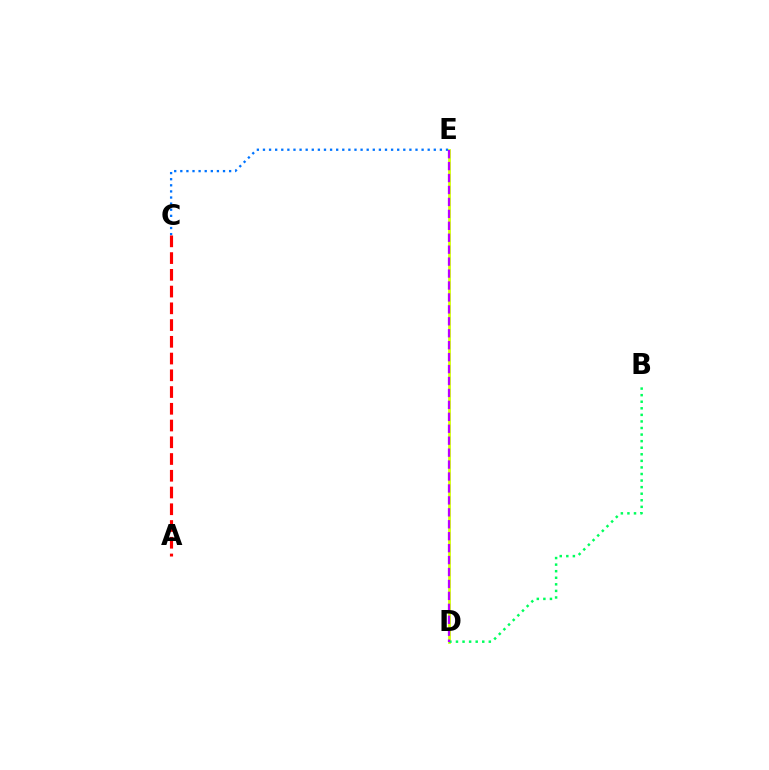{('D', 'E'): [{'color': '#d1ff00', 'line_style': 'solid', 'thickness': 1.99}, {'color': '#b900ff', 'line_style': 'dashed', 'thickness': 1.62}], ('C', 'E'): [{'color': '#0074ff', 'line_style': 'dotted', 'thickness': 1.66}], ('A', 'C'): [{'color': '#ff0000', 'line_style': 'dashed', 'thickness': 2.27}], ('B', 'D'): [{'color': '#00ff5c', 'line_style': 'dotted', 'thickness': 1.79}]}